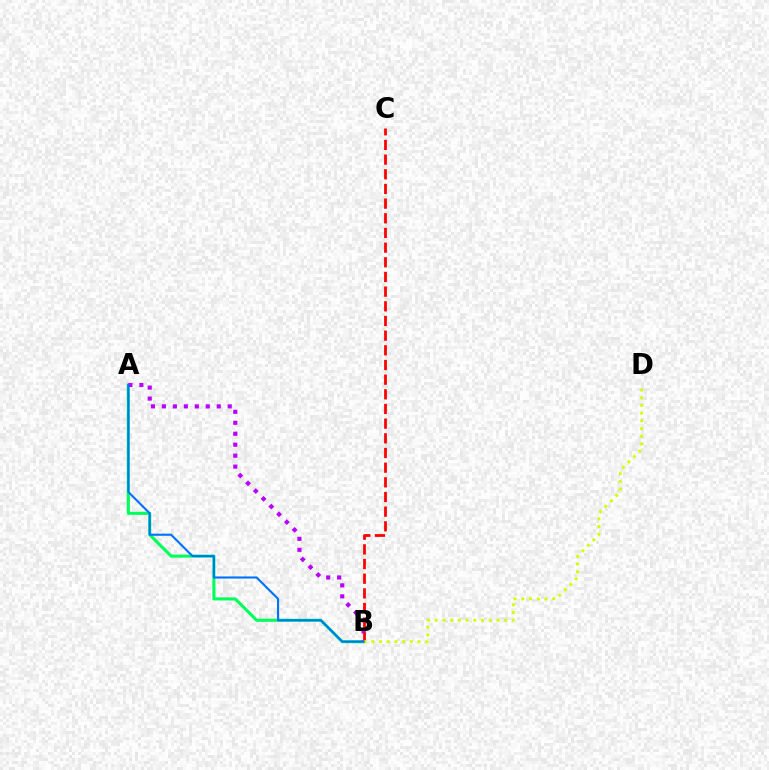{('A', 'B'): [{'color': '#00ff5c', 'line_style': 'solid', 'thickness': 2.22}, {'color': '#b900ff', 'line_style': 'dotted', 'thickness': 2.98}, {'color': '#0074ff', 'line_style': 'solid', 'thickness': 1.53}], ('B', 'C'): [{'color': '#ff0000', 'line_style': 'dashed', 'thickness': 1.99}], ('B', 'D'): [{'color': '#d1ff00', 'line_style': 'dotted', 'thickness': 2.1}]}